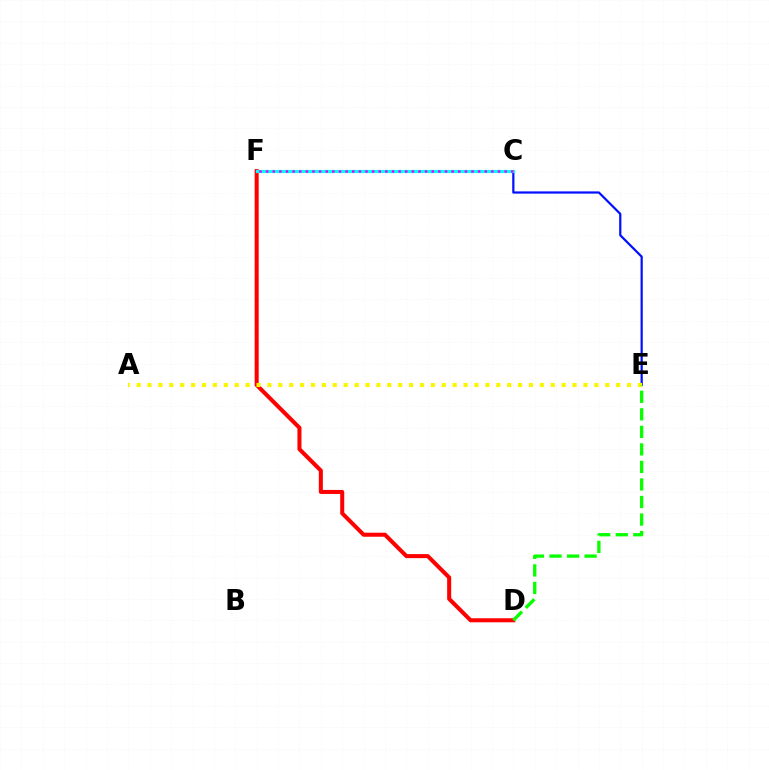{('C', 'E'): [{'color': '#0010ff', 'line_style': 'solid', 'thickness': 1.6}], ('D', 'F'): [{'color': '#ff0000', 'line_style': 'solid', 'thickness': 2.91}], ('C', 'F'): [{'color': '#00fff6', 'line_style': 'solid', 'thickness': 2.28}, {'color': '#ee00ff', 'line_style': 'dotted', 'thickness': 1.8}], ('A', 'E'): [{'color': '#fcf500', 'line_style': 'dotted', 'thickness': 2.96}], ('D', 'E'): [{'color': '#08ff00', 'line_style': 'dashed', 'thickness': 2.38}]}